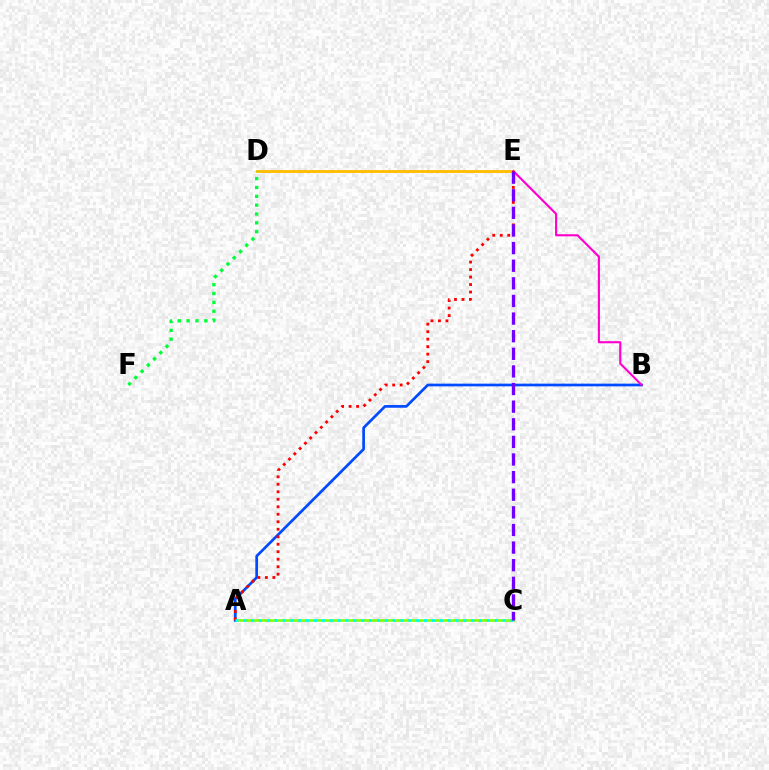{('D', 'E'): [{'color': '#ffbd00', 'line_style': 'solid', 'thickness': 2.05}], ('A', 'C'): [{'color': '#84ff00', 'line_style': 'solid', 'thickness': 1.86}, {'color': '#00fff6', 'line_style': 'dotted', 'thickness': 2.14}], ('A', 'B'): [{'color': '#004bff', 'line_style': 'solid', 'thickness': 1.94}], ('D', 'F'): [{'color': '#00ff39', 'line_style': 'dotted', 'thickness': 2.4}], ('B', 'E'): [{'color': '#ff00cf', 'line_style': 'solid', 'thickness': 1.53}], ('A', 'E'): [{'color': '#ff0000', 'line_style': 'dotted', 'thickness': 2.04}], ('C', 'E'): [{'color': '#7200ff', 'line_style': 'dashed', 'thickness': 2.39}]}